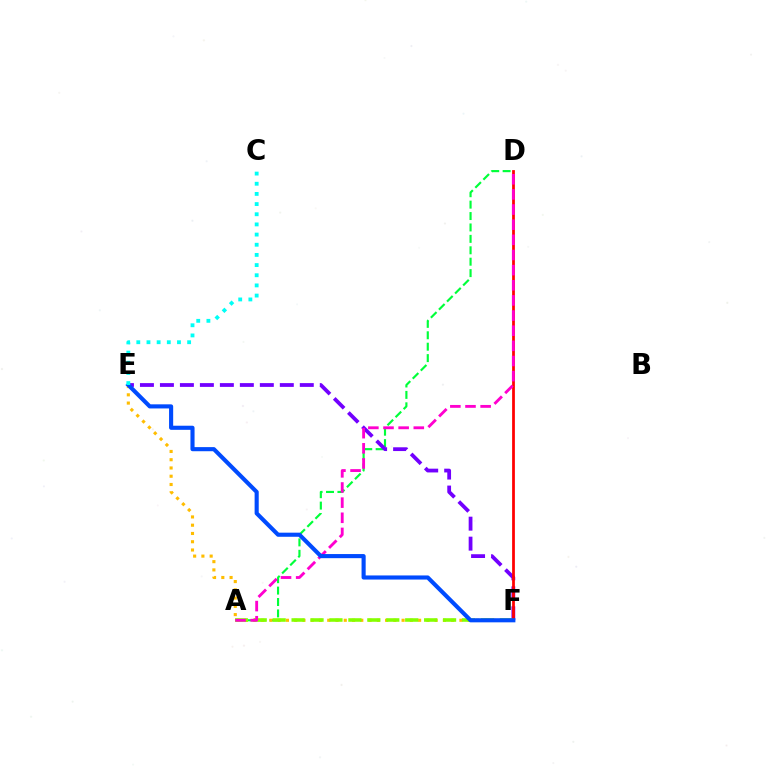{('A', 'D'): [{'color': '#00ff39', 'line_style': 'dashed', 'thickness': 1.55}, {'color': '#ff00cf', 'line_style': 'dashed', 'thickness': 2.06}], ('E', 'F'): [{'color': '#ffbd00', 'line_style': 'dotted', 'thickness': 2.24}, {'color': '#7200ff', 'line_style': 'dashed', 'thickness': 2.71}, {'color': '#004bff', 'line_style': 'solid', 'thickness': 2.96}], ('A', 'F'): [{'color': '#84ff00', 'line_style': 'dashed', 'thickness': 2.57}], ('D', 'F'): [{'color': '#ff0000', 'line_style': 'solid', 'thickness': 1.99}], ('C', 'E'): [{'color': '#00fff6', 'line_style': 'dotted', 'thickness': 2.76}]}